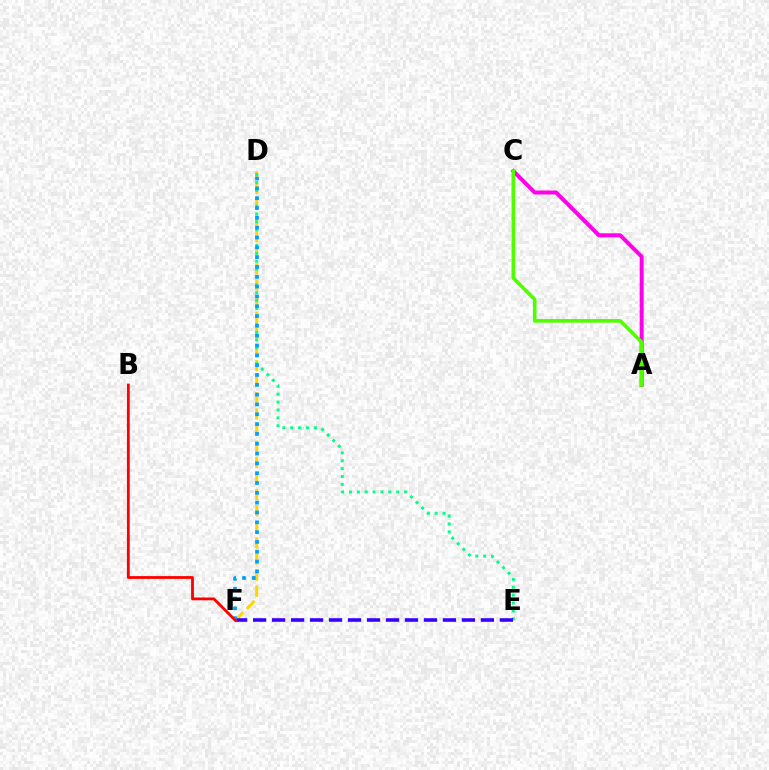{('A', 'C'): [{'color': '#ff00ed', 'line_style': 'solid', 'thickness': 2.87}, {'color': '#4fff00', 'line_style': 'solid', 'thickness': 2.58}], ('D', 'F'): [{'color': '#ffd500', 'line_style': 'dashed', 'thickness': 2.19}, {'color': '#009eff', 'line_style': 'dotted', 'thickness': 2.67}], ('D', 'E'): [{'color': '#00ff86', 'line_style': 'dotted', 'thickness': 2.14}], ('E', 'F'): [{'color': '#3700ff', 'line_style': 'dashed', 'thickness': 2.58}], ('B', 'F'): [{'color': '#ff0000', 'line_style': 'solid', 'thickness': 2.03}]}